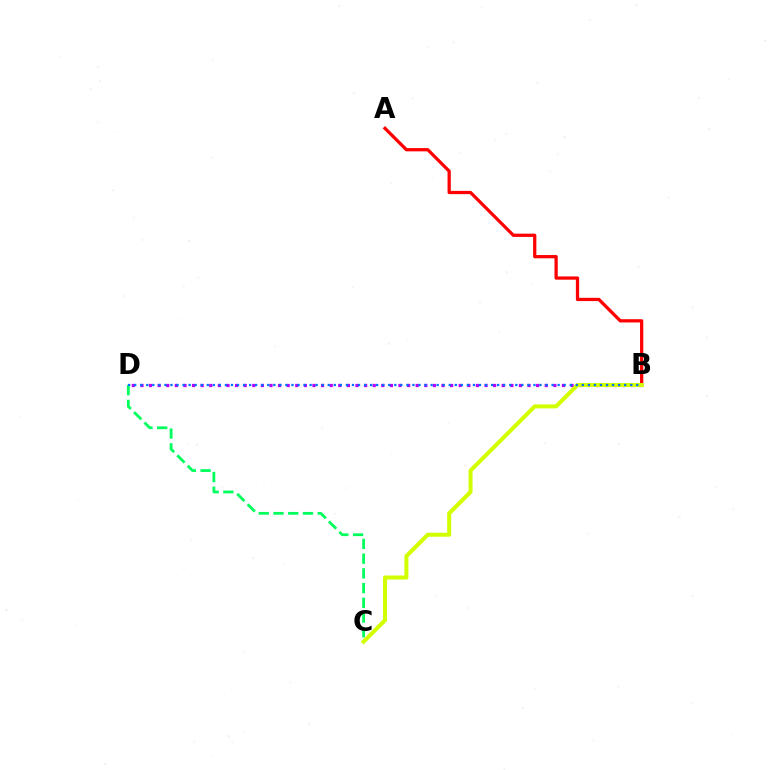{('B', 'D'): [{'color': '#b900ff', 'line_style': 'dotted', 'thickness': 2.34}, {'color': '#0074ff', 'line_style': 'dotted', 'thickness': 1.64}], ('C', 'D'): [{'color': '#00ff5c', 'line_style': 'dashed', 'thickness': 2.0}], ('A', 'B'): [{'color': '#ff0000', 'line_style': 'solid', 'thickness': 2.35}], ('B', 'C'): [{'color': '#d1ff00', 'line_style': 'solid', 'thickness': 2.89}]}